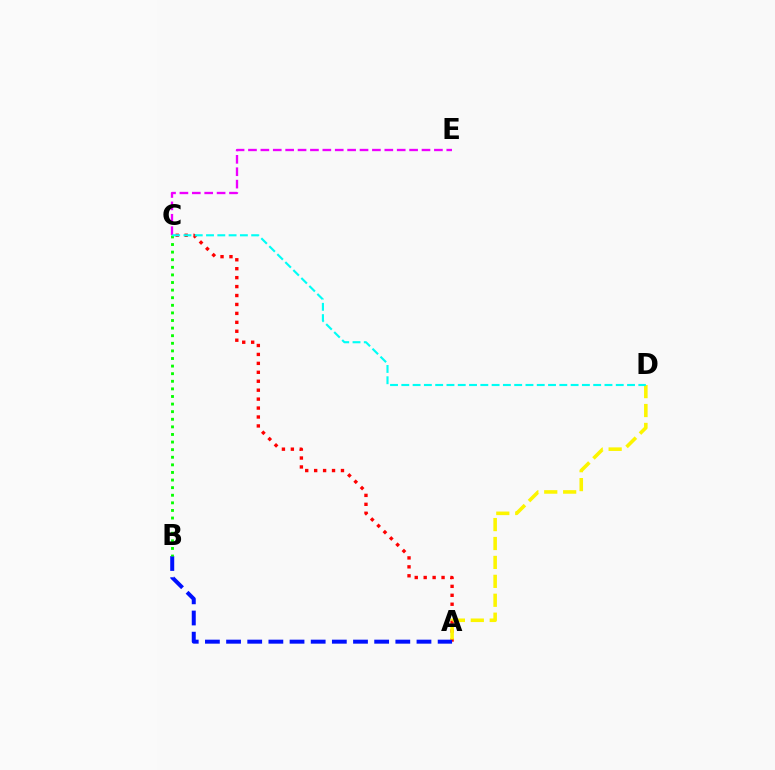{('A', 'C'): [{'color': '#ff0000', 'line_style': 'dotted', 'thickness': 2.43}], ('A', 'B'): [{'color': '#0010ff', 'line_style': 'dashed', 'thickness': 2.87}], ('A', 'D'): [{'color': '#fcf500', 'line_style': 'dashed', 'thickness': 2.57}], ('C', 'E'): [{'color': '#ee00ff', 'line_style': 'dashed', 'thickness': 1.68}], ('B', 'C'): [{'color': '#08ff00', 'line_style': 'dotted', 'thickness': 2.06}], ('C', 'D'): [{'color': '#00fff6', 'line_style': 'dashed', 'thickness': 1.53}]}